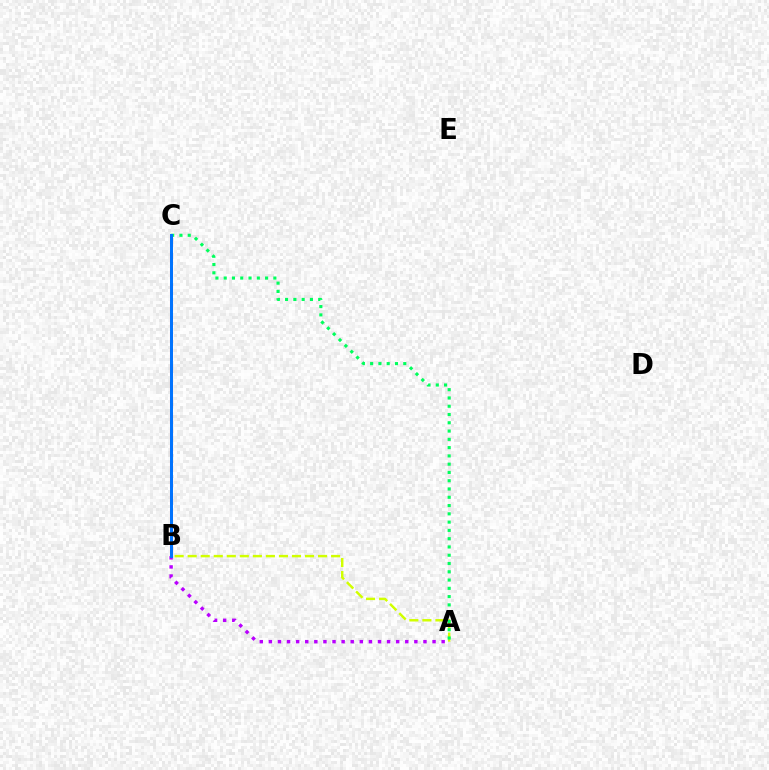{('B', 'C'): [{'color': '#ff0000', 'line_style': 'dashed', 'thickness': 2.19}, {'color': '#0074ff', 'line_style': 'solid', 'thickness': 2.14}], ('A', 'B'): [{'color': '#d1ff00', 'line_style': 'dashed', 'thickness': 1.77}, {'color': '#b900ff', 'line_style': 'dotted', 'thickness': 2.47}], ('A', 'C'): [{'color': '#00ff5c', 'line_style': 'dotted', 'thickness': 2.25}]}